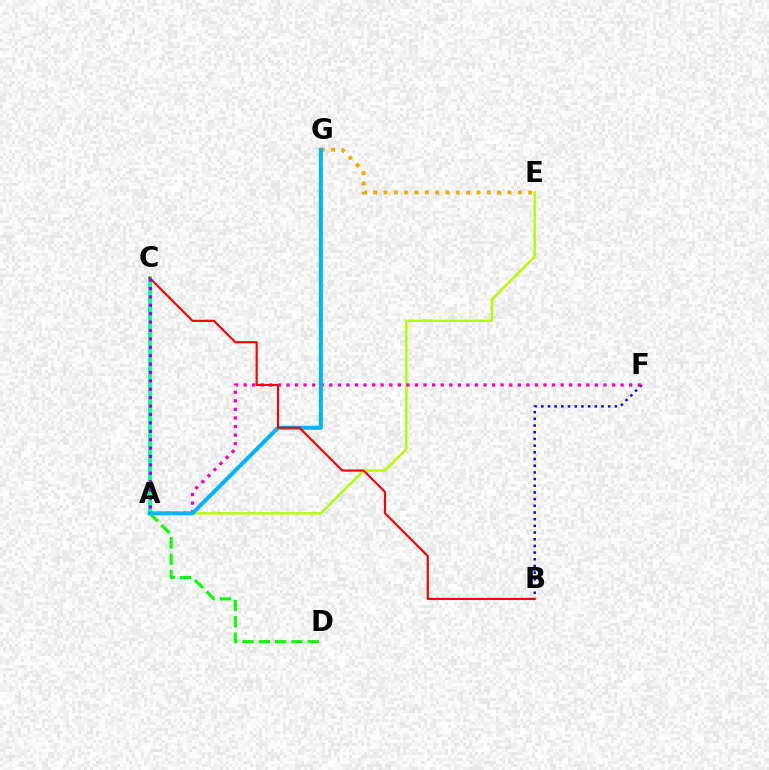{('A', 'E'): [{'color': '#b3ff00', 'line_style': 'solid', 'thickness': 1.76}], ('B', 'F'): [{'color': '#0010ff', 'line_style': 'dotted', 'thickness': 1.82}], ('A', 'F'): [{'color': '#ff00bd', 'line_style': 'dotted', 'thickness': 2.33}], ('E', 'G'): [{'color': '#ffa500', 'line_style': 'dotted', 'thickness': 2.81}], ('A', 'D'): [{'color': '#08ff00', 'line_style': 'dashed', 'thickness': 2.22}], ('A', 'C'): [{'color': '#00ff9d', 'line_style': 'solid', 'thickness': 2.76}, {'color': '#9b00ff', 'line_style': 'dotted', 'thickness': 2.28}], ('A', 'G'): [{'color': '#00b5ff', 'line_style': 'solid', 'thickness': 2.88}], ('B', 'C'): [{'color': '#ff0000', 'line_style': 'solid', 'thickness': 1.55}]}